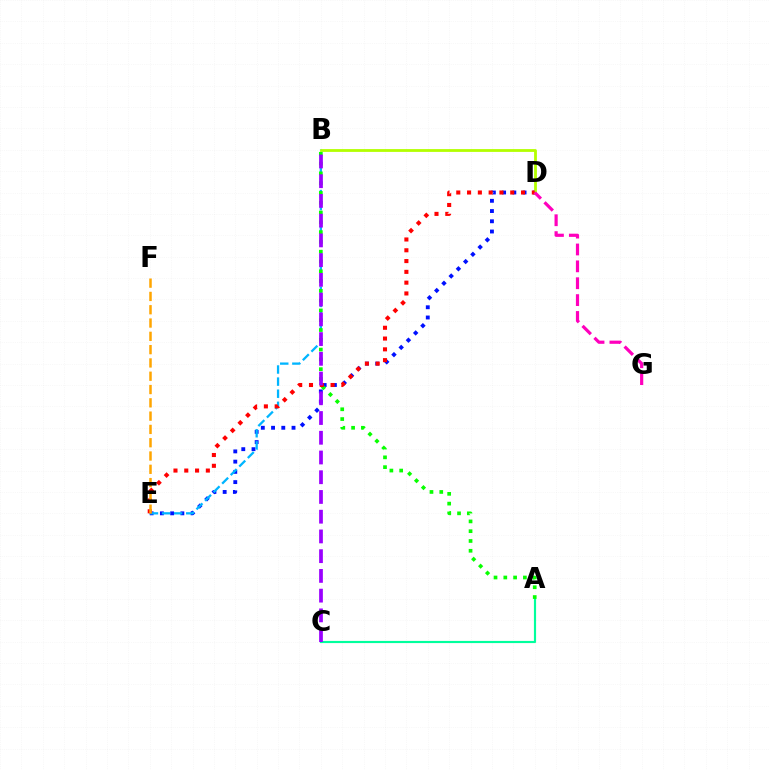{('D', 'E'): [{'color': '#0010ff', 'line_style': 'dotted', 'thickness': 2.78}, {'color': '#ff0000', 'line_style': 'dotted', 'thickness': 2.93}], ('A', 'C'): [{'color': '#00ff9d', 'line_style': 'solid', 'thickness': 1.56}], ('B', 'D'): [{'color': '#b3ff00', 'line_style': 'solid', 'thickness': 2.01}], ('B', 'E'): [{'color': '#00b5ff', 'line_style': 'dashed', 'thickness': 1.64}], ('A', 'B'): [{'color': '#08ff00', 'line_style': 'dotted', 'thickness': 2.66}], ('B', 'C'): [{'color': '#9b00ff', 'line_style': 'dashed', 'thickness': 2.68}], ('E', 'F'): [{'color': '#ffa500', 'line_style': 'dashed', 'thickness': 1.81}], ('D', 'G'): [{'color': '#ff00bd', 'line_style': 'dashed', 'thickness': 2.29}]}